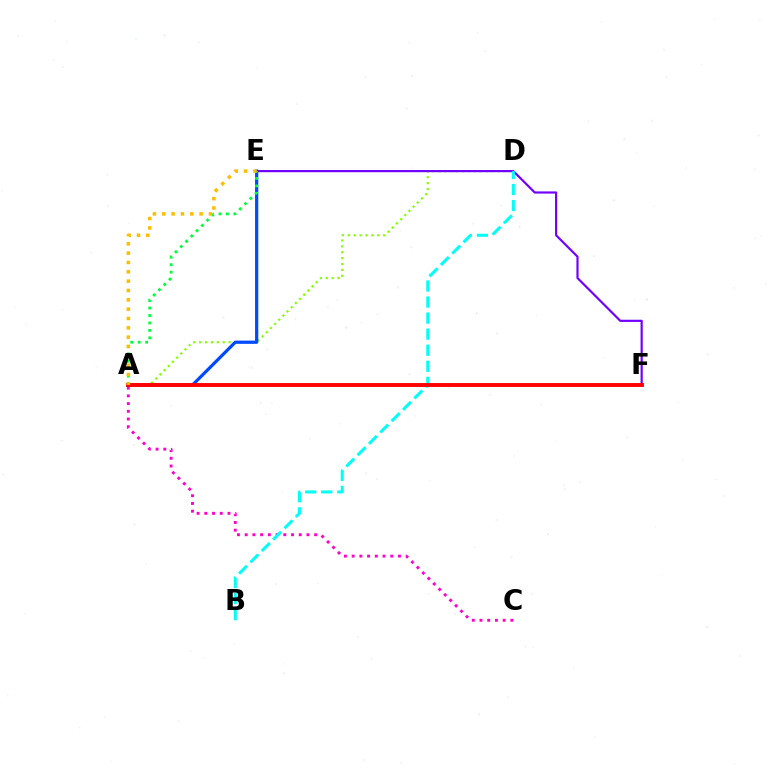{('A', 'D'): [{'color': '#84ff00', 'line_style': 'dotted', 'thickness': 1.6}], ('A', 'C'): [{'color': '#ff00cf', 'line_style': 'dotted', 'thickness': 2.1}], ('E', 'F'): [{'color': '#7200ff', 'line_style': 'solid', 'thickness': 1.57}], ('B', 'D'): [{'color': '#00fff6', 'line_style': 'dashed', 'thickness': 2.18}], ('A', 'E'): [{'color': '#004bff', 'line_style': 'solid', 'thickness': 2.33}, {'color': '#00ff39', 'line_style': 'dotted', 'thickness': 2.03}, {'color': '#ffbd00', 'line_style': 'dotted', 'thickness': 2.54}], ('A', 'F'): [{'color': '#ff0000', 'line_style': 'solid', 'thickness': 2.8}]}